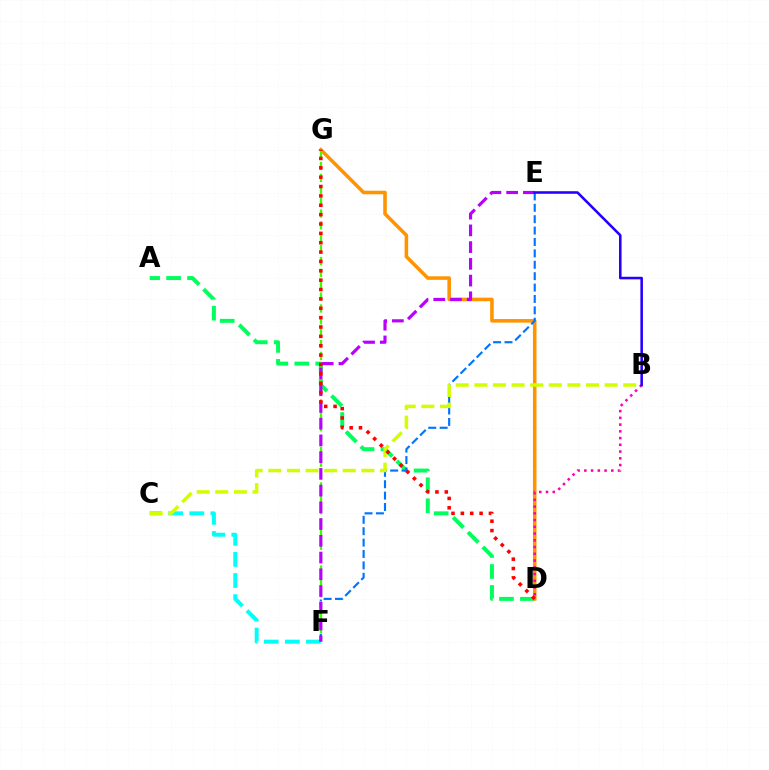{('C', 'F'): [{'color': '#00fff6', 'line_style': 'dashed', 'thickness': 2.87}], ('A', 'D'): [{'color': '#00ff5c', 'line_style': 'dashed', 'thickness': 2.85}], ('D', 'G'): [{'color': '#ff9400', 'line_style': 'solid', 'thickness': 2.56}, {'color': '#ff0000', 'line_style': 'dotted', 'thickness': 2.54}], ('E', 'F'): [{'color': '#0074ff', 'line_style': 'dashed', 'thickness': 1.55}, {'color': '#b900ff', 'line_style': 'dashed', 'thickness': 2.27}], ('F', 'G'): [{'color': '#3dff00', 'line_style': 'dashed', 'thickness': 1.61}], ('B', 'D'): [{'color': '#ff00ac', 'line_style': 'dotted', 'thickness': 1.83}], ('B', 'E'): [{'color': '#2500ff', 'line_style': 'solid', 'thickness': 1.84}], ('B', 'C'): [{'color': '#d1ff00', 'line_style': 'dashed', 'thickness': 2.53}]}